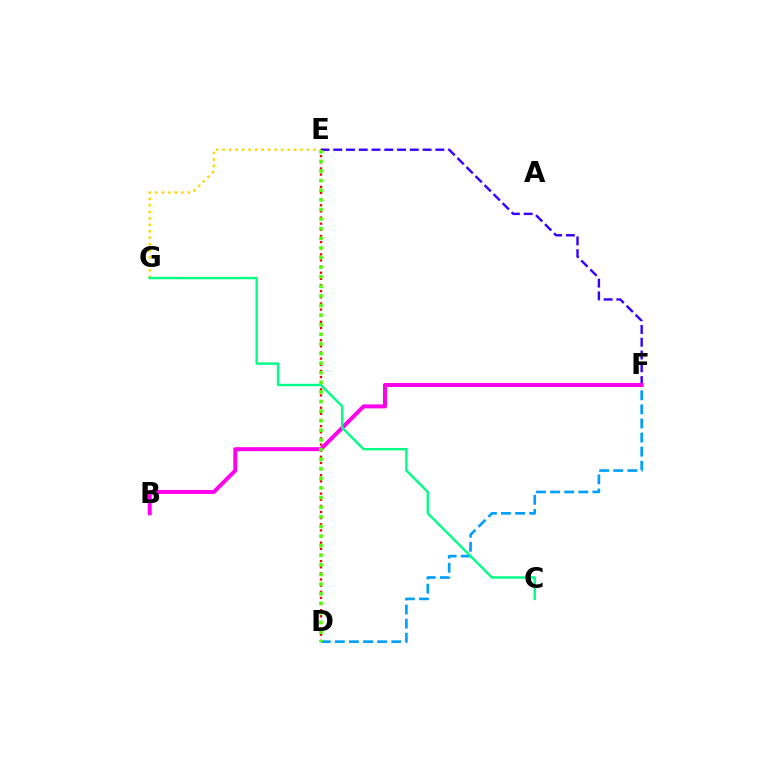{('D', 'F'): [{'color': '#009eff', 'line_style': 'dashed', 'thickness': 1.91}], ('D', 'E'): [{'color': '#ff0000', 'line_style': 'dotted', 'thickness': 1.67}, {'color': '#4fff00', 'line_style': 'dotted', 'thickness': 2.61}], ('E', 'G'): [{'color': '#ffd500', 'line_style': 'dotted', 'thickness': 1.77}], ('E', 'F'): [{'color': '#3700ff', 'line_style': 'dashed', 'thickness': 1.73}], ('B', 'F'): [{'color': '#ff00ed', 'line_style': 'solid', 'thickness': 2.86}], ('C', 'G'): [{'color': '#00ff86', 'line_style': 'solid', 'thickness': 1.74}]}